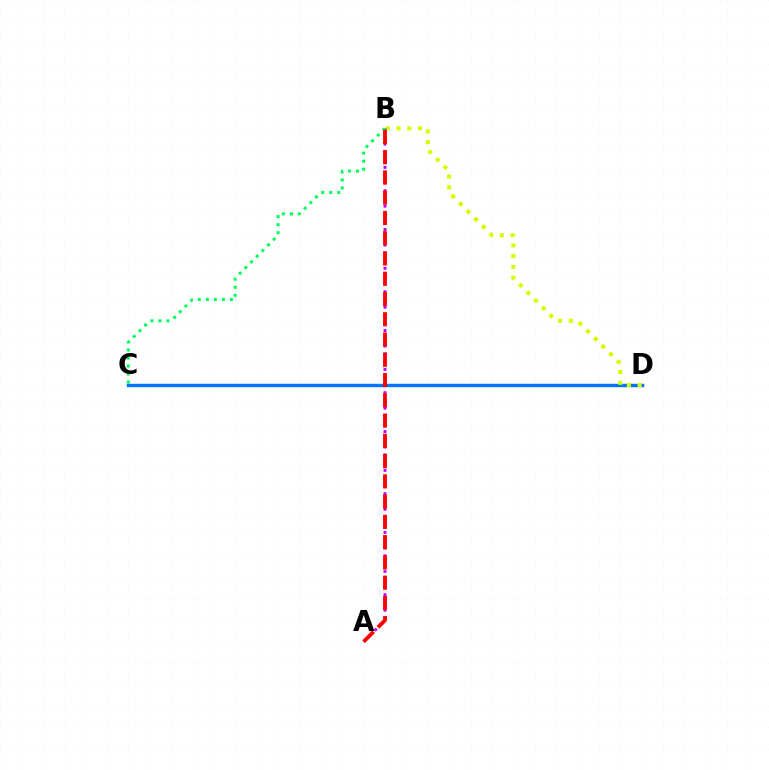{('C', 'D'): [{'color': '#0074ff', 'line_style': 'solid', 'thickness': 2.45}], ('B', 'D'): [{'color': '#d1ff00', 'line_style': 'dotted', 'thickness': 2.93}], ('A', 'B'): [{'color': '#b900ff', 'line_style': 'dotted', 'thickness': 2.11}, {'color': '#ff0000', 'line_style': 'dashed', 'thickness': 2.75}], ('B', 'C'): [{'color': '#00ff5c', 'line_style': 'dotted', 'thickness': 2.18}]}